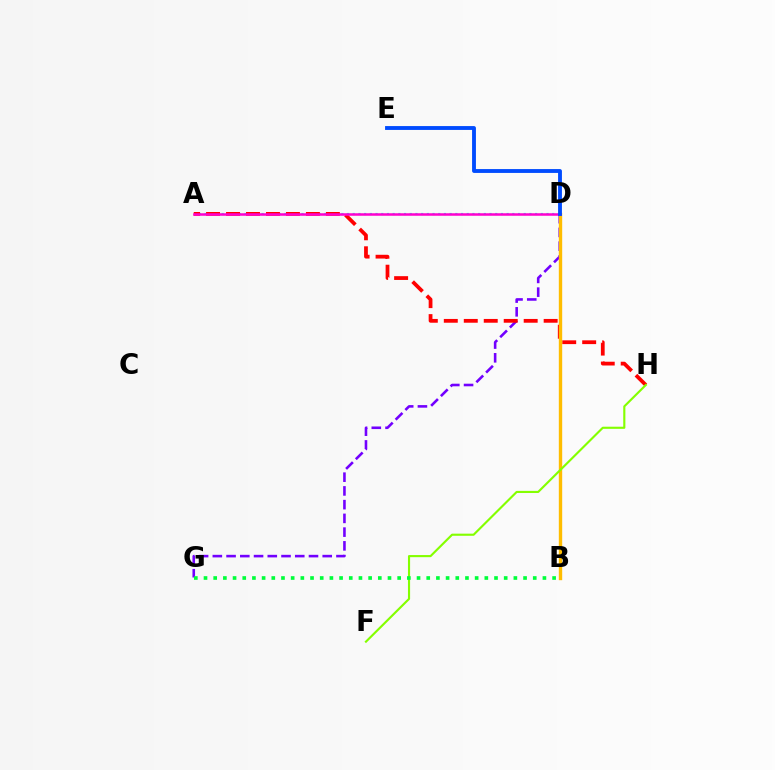{('A', 'D'): [{'color': '#00fff6', 'line_style': 'dotted', 'thickness': 1.55}, {'color': '#ff00cf', 'line_style': 'solid', 'thickness': 1.81}], ('D', 'G'): [{'color': '#7200ff', 'line_style': 'dashed', 'thickness': 1.87}], ('A', 'H'): [{'color': '#ff0000', 'line_style': 'dashed', 'thickness': 2.71}], ('B', 'D'): [{'color': '#ffbd00', 'line_style': 'solid', 'thickness': 2.43}], ('F', 'H'): [{'color': '#84ff00', 'line_style': 'solid', 'thickness': 1.53}], ('D', 'E'): [{'color': '#004bff', 'line_style': 'solid', 'thickness': 2.78}], ('B', 'G'): [{'color': '#00ff39', 'line_style': 'dotted', 'thickness': 2.63}]}